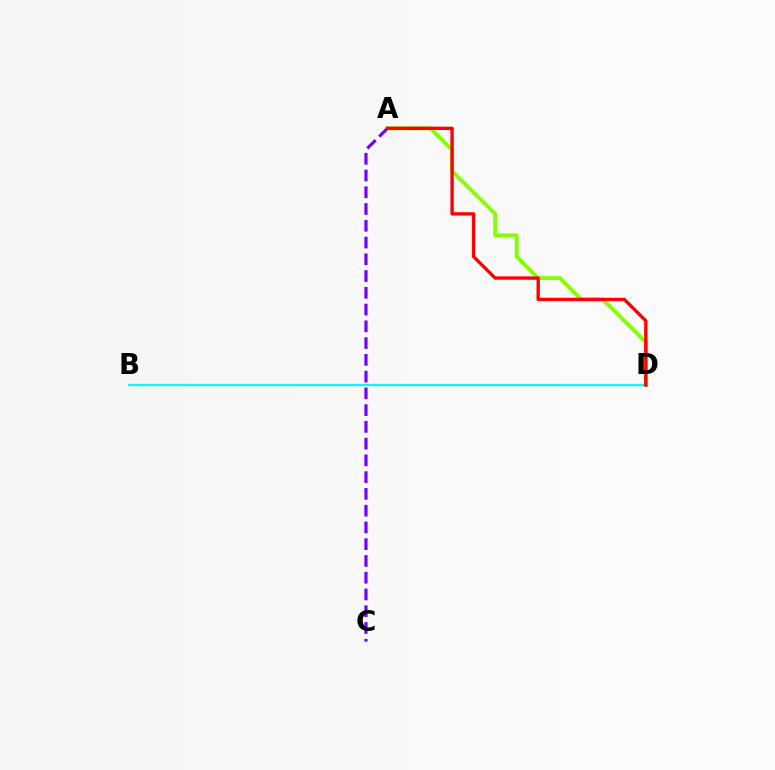{('A', 'D'): [{'color': '#84ff00', 'line_style': 'solid', 'thickness': 2.79}, {'color': '#ff0000', 'line_style': 'solid', 'thickness': 2.42}], ('B', 'D'): [{'color': '#00fff6', 'line_style': 'solid', 'thickness': 1.56}], ('A', 'C'): [{'color': '#7200ff', 'line_style': 'dashed', 'thickness': 2.28}]}